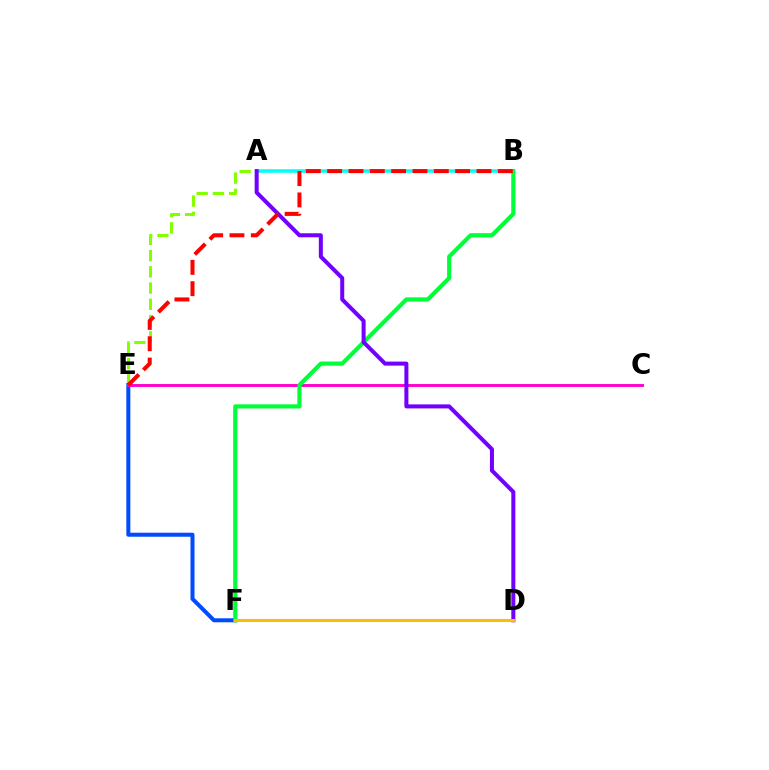{('A', 'E'): [{'color': '#84ff00', 'line_style': 'dashed', 'thickness': 2.21}], ('A', 'B'): [{'color': '#00fff6', 'line_style': 'solid', 'thickness': 2.53}], ('E', 'F'): [{'color': '#004bff', 'line_style': 'solid', 'thickness': 2.89}], ('C', 'E'): [{'color': '#ff00cf', 'line_style': 'solid', 'thickness': 2.08}], ('B', 'F'): [{'color': '#00ff39', 'line_style': 'solid', 'thickness': 3.0}], ('A', 'D'): [{'color': '#7200ff', 'line_style': 'solid', 'thickness': 2.89}], ('D', 'F'): [{'color': '#ffbd00', 'line_style': 'solid', 'thickness': 2.2}], ('B', 'E'): [{'color': '#ff0000', 'line_style': 'dashed', 'thickness': 2.9}]}